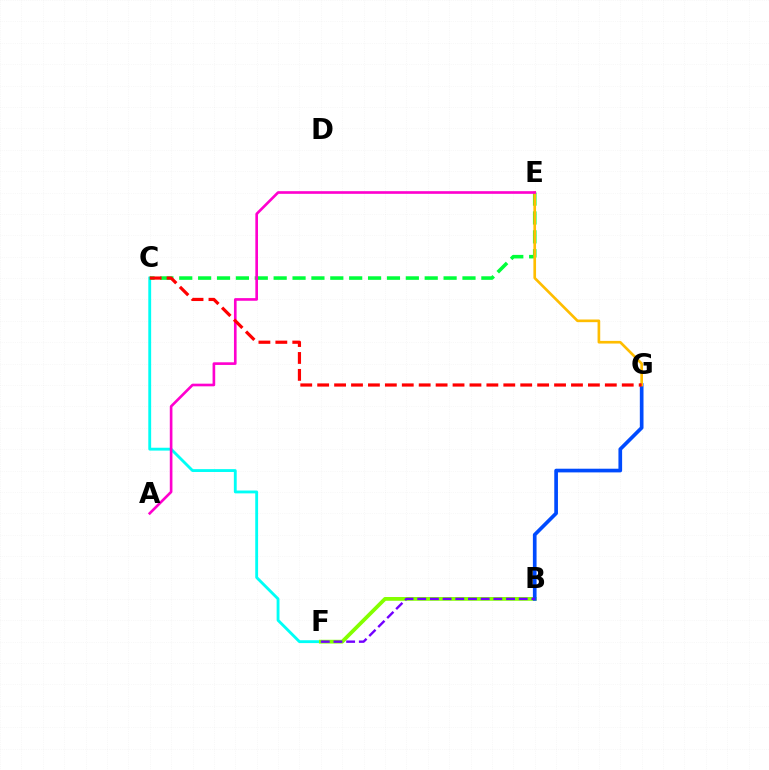{('C', 'F'): [{'color': '#00fff6', 'line_style': 'solid', 'thickness': 2.05}], ('B', 'F'): [{'color': '#84ff00', 'line_style': 'solid', 'thickness': 2.72}, {'color': '#7200ff', 'line_style': 'dashed', 'thickness': 1.72}], ('B', 'G'): [{'color': '#004bff', 'line_style': 'solid', 'thickness': 2.65}], ('C', 'E'): [{'color': '#00ff39', 'line_style': 'dashed', 'thickness': 2.57}], ('E', 'G'): [{'color': '#ffbd00', 'line_style': 'solid', 'thickness': 1.92}], ('A', 'E'): [{'color': '#ff00cf', 'line_style': 'solid', 'thickness': 1.9}], ('C', 'G'): [{'color': '#ff0000', 'line_style': 'dashed', 'thickness': 2.3}]}